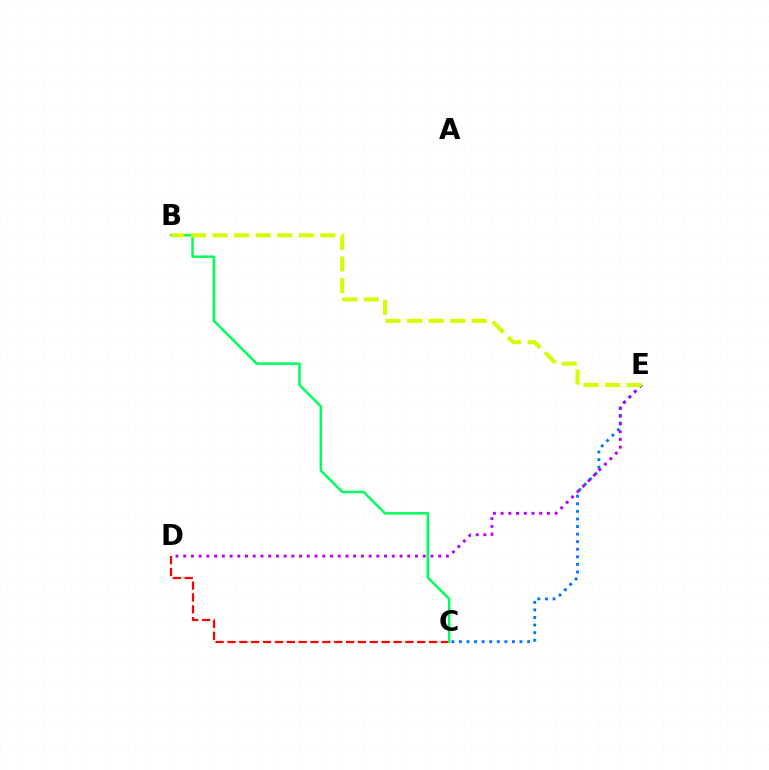{('C', 'E'): [{'color': '#0074ff', 'line_style': 'dotted', 'thickness': 2.06}], ('D', 'E'): [{'color': '#b900ff', 'line_style': 'dotted', 'thickness': 2.1}], ('C', 'D'): [{'color': '#ff0000', 'line_style': 'dashed', 'thickness': 1.61}], ('B', 'C'): [{'color': '#00ff5c', 'line_style': 'solid', 'thickness': 1.79}], ('B', 'E'): [{'color': '#d1ff00', 'line_style': 'dashed', 'thickness': 2.93}]}